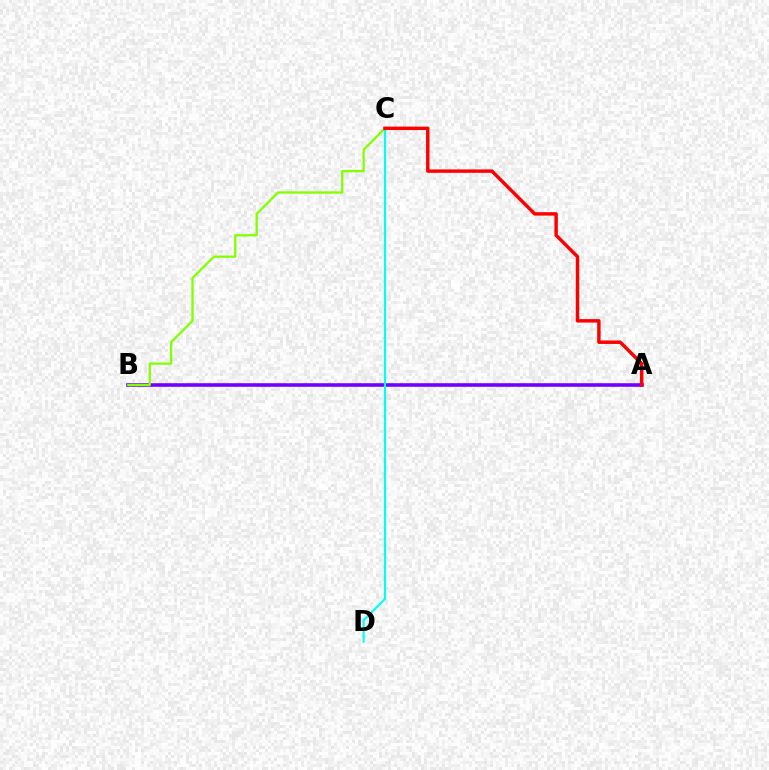{('A', 'B'): [{'color': '#7200ff', 'line_style': 'solid', 'thickness': 2.58}], ('B', 'C'): [{'color': '#84ff00', 'line_style': 'solid', 'thickness': 1.66}], ('C', 'D'): [{'color': '#00fff6', 'line_style': 'solid', 'thickness': 1.56}], ('A', 'C'): [{'color': '#ff0000', 'line_style': 'solid', 'thickness': 2.48}]}